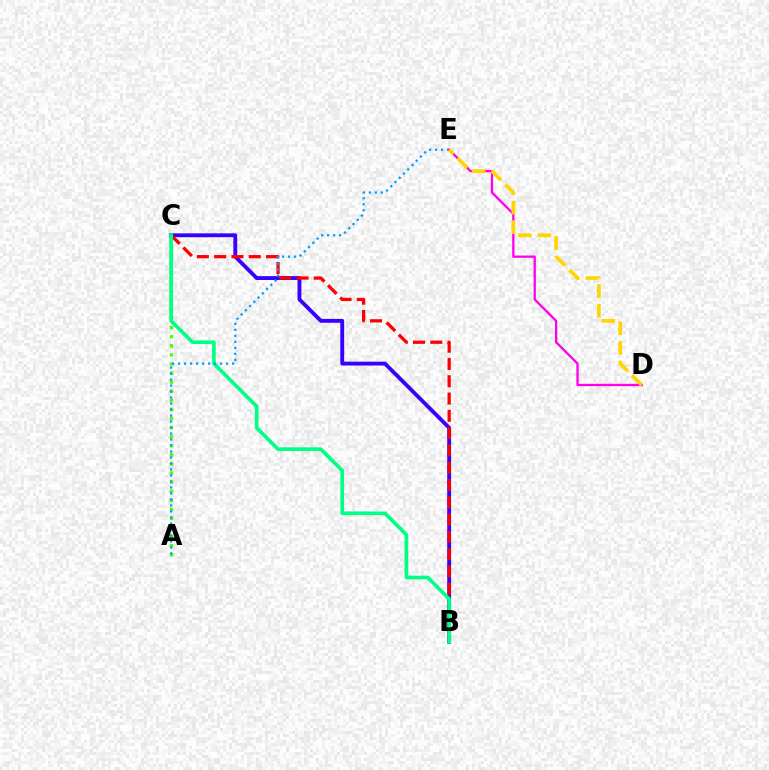{('A', 'C'): [{'color': '#4fff00', 'line_style': 'dotted', 'thickness': 2.47}], ('B', 'C'): [{'color': '#3700ff', 'line_style': 'solid', 'thickness': 2.78}, {'color': '#ff0000', 'line_style': 'dashed', 'thickness': 2.35}, {'color': '#00ff86', 'line_style': 'solid', 'thickness': 2.64}], ('A', 'E'): [{'color': '#009eff', 'line_style': 'dotted', 'thickness': 1.63}], ('D', 'E'): [{'color': '#ff00ed', 'line_style': 'solid', 'thickness': 1.65}, {'color': '#ffd500', 'line_style': 'dashed', 'thickness': 2.66}]}